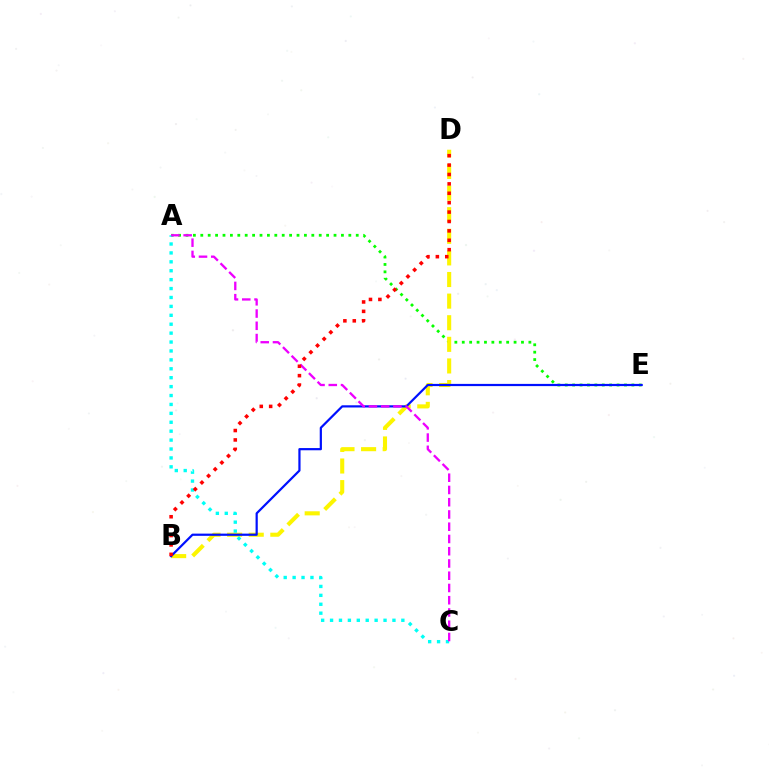{('A', 'E'): [{'color': '#08ff00', 'line_style': 'dotted', 'thickness': 2.01}], ('B', 'D'): [{'color': '#fcf500', 'line_style': 'dashed', 'thickness': 2.94}, {'color': '#ff0000', 'line_style': 'dotted', 'thickness': 2.55}], ('B', 'E'): [{'color': '#0010ff', 'line_style': 'solid', 'thickness': 1.59}], ('A', 'C'): [{'color': '#00fff6', 'line_style': 'dotted', 'thickness': 2.42}, {'color': '#ee00ff', 'line_style': 'dashed', 'thickness': 1.66}]}